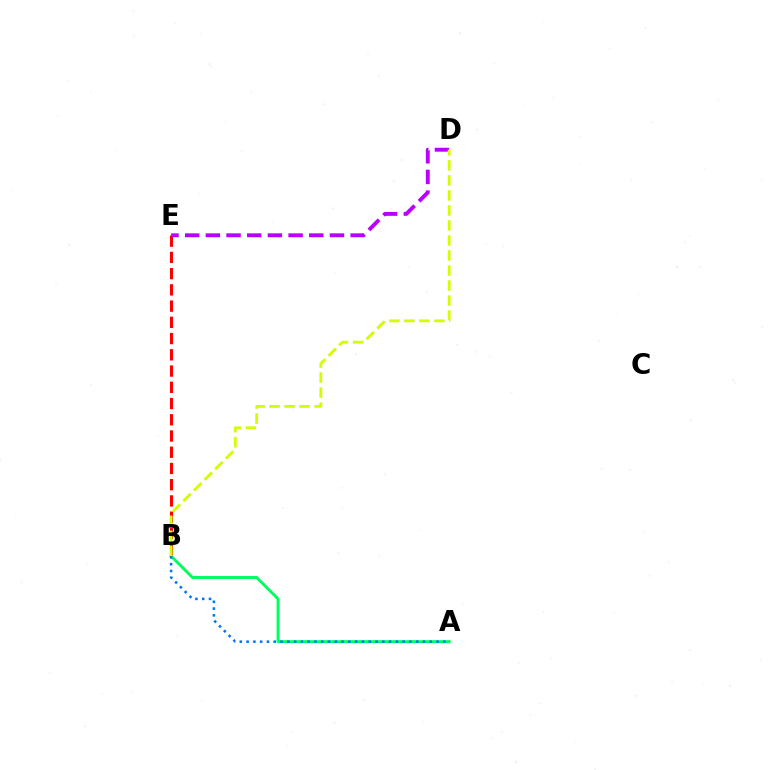{('A', 'B'): [{'color': '#00ff5c', 'line_style': 'solid', 'thickness': 2.12}, {'color': '#0074ff', 'line_style': 'dotted', 'thickness': 1.84}], ('B', 'E'): [{'color': '#ff0000', 'line_style': 'dashed', 'thickness': 2.21}], ('D', 'E'): [{'color': '#b900ff', 'line_style': 'dashed', 'thickness': 2.81}], ('B', 'D'): [{'color': '#d1ff00', 'line_style': 'dashed', 'thickness': 2.04}]}